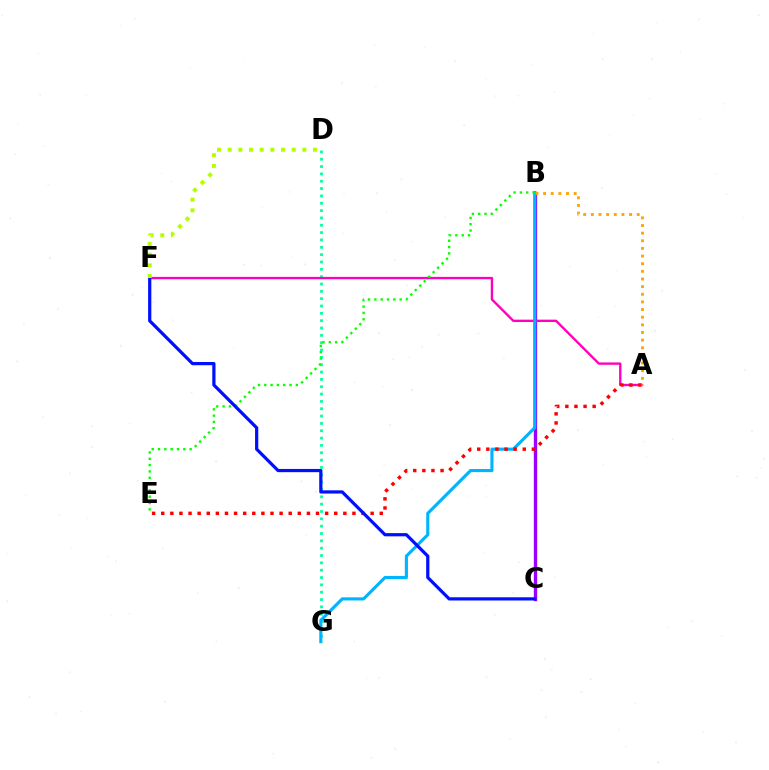{('B', 'C'): [{'color': '#9b00ff', 'line_style': 'solid', 'thickness': 2.41}], ('D', 'G'): [{'color': '#00ff9d', 'line_style': 'dotted', 'thickness': 1.99}], ('A', 'F'): [{'color': '#ff00bd', 'line_style': 'solid', 'thickness': 1.7}], ('B', 'G'): [{'color': '#00b5ff', 'line_style': 'solid', 'thickness': 2.25}], ('A', 'E'): [{'color': '#ff0000', 'line_style': 'dotted', 'thickness': 2.47}], ('B', 'E'): [{'color': '#08ff00', 'line_style': 'dotted', 'thickness': 1.72}], ('A', 'B'): [{'color': '#ffa500', 'line_style': 'dotted', 'thickness': 2.08}], ('C', 'F'): [{'color': '#0010ff', 'line_style': 'solid', 'thickness': 2.32}], ('D', 'F'): [{'color': '#b3ff00', 'line_style': 'dotted', 'thickness': 2.9}]}